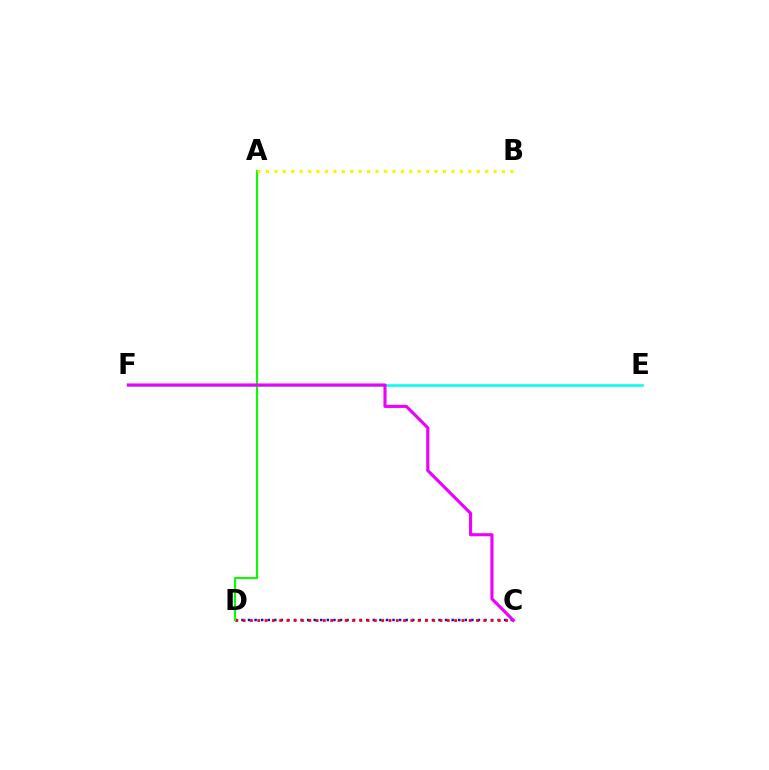{('C', 'D'): [{'color': '#0010ff', 'line_style': 'dotted', 'thickness': 1.78}, {'color': '#ff0000', 'line_style': 'dotted', 'thickness': 1.98}], ('E', 'F'): [{'color': '#00fff6', 'line_style': 'solid', 'thickness': 1.87}], ('A', 'D'): [{'color': '#08ff00', 'line_style': 'solid', 'thickness': 1.51}], ('A', 'B'): [{'color': '#fcf500', 'line_style': 'dotted', 'thickness': 2.29}], ('C', 'F'): [{'color': '#ee00ff', 'line_style': 'solid', 'thickness': 2.24}]}